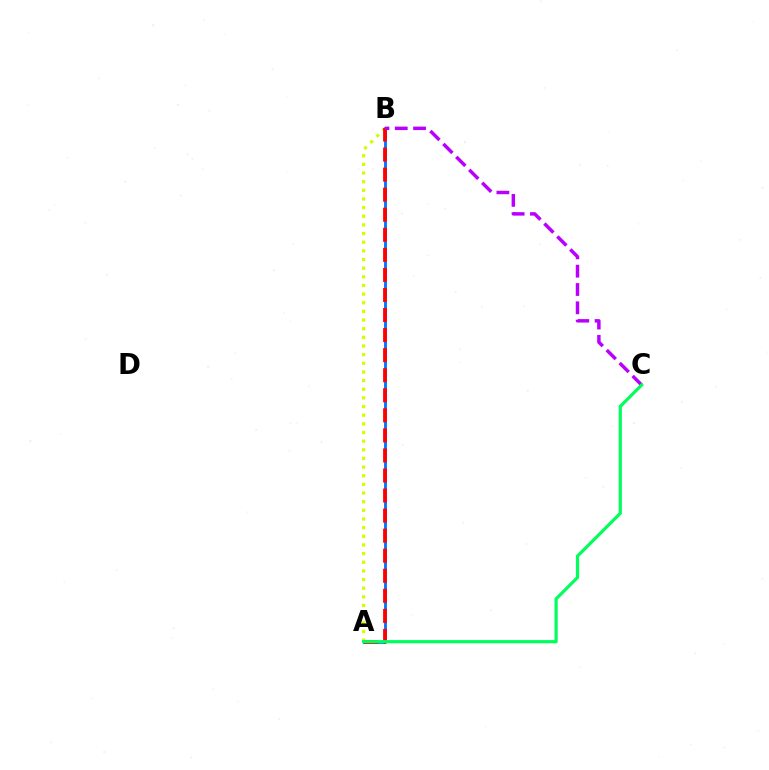{('A', 'B'): [{'color': '#0074ff', 'line_style': 'solid', 'thickness': 2.05}, {'color': '#d1ff00', 'line_style': 'dotted', 'thickness': 2.35}, {'color': '#ff0000', 'line_style': 'dashed', 'thickness': 2.72}], ('B', 'C'): [{'color': '#b900ff', 'line_style': 'dashed', 'thickness': 2.49}], ('A', 'C'): [{'color': '#00ff5c', 'line_style': 'solid', 'thickness': 2.3}]}